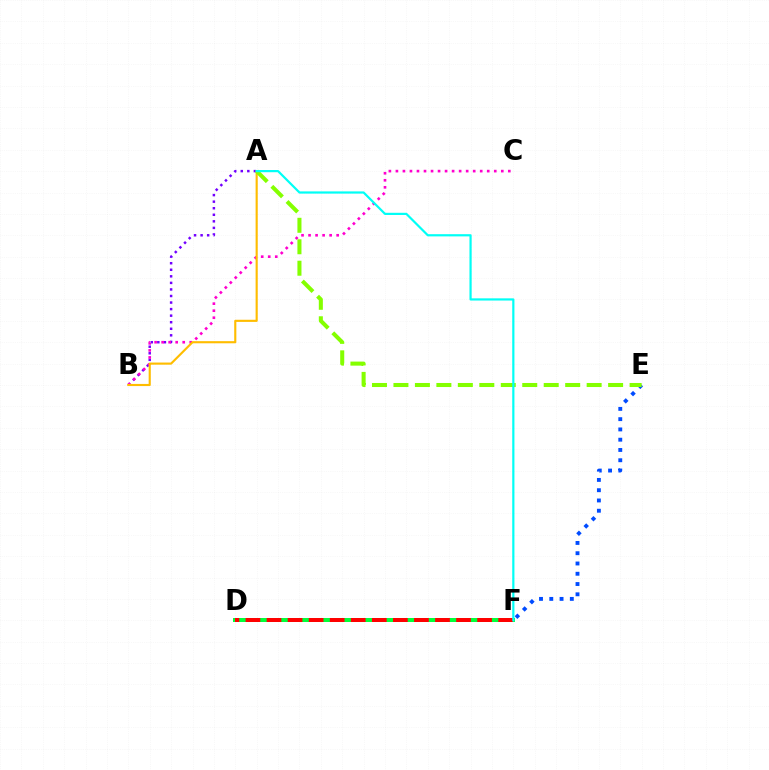{('D', 'F'): [{'color': '#00ff39', 'line_style': 'solid', 'thickness': 2.88}, {'color': '#ff0000', 'line_style': 'dashed', 'thickness': 2.86}], ('A', 'B'): [{'color': '#7200ff', 'line_style': 'dotted', 'thickness': 1.78}, {'color': '#ffbd00', 'line_style': 'solid', 'thickness': 1.54}], ('B', 'C'): [{'color': '#ff00cf', 'line_style': 'dotted', 'thickness': 1.91}], ('E', 'F'): [{'color': '#004bff', 'line_style': 'dotted', 'thickness': 2.79}], ('A', 'E'): [{'color': '#84ff00', 'line_style': 'dashed', 'thickness': 2.92}], ('A', 'F'): [{'color': '#00fff6', 'line_style': 'solid', 'thickness': 1.58}]}